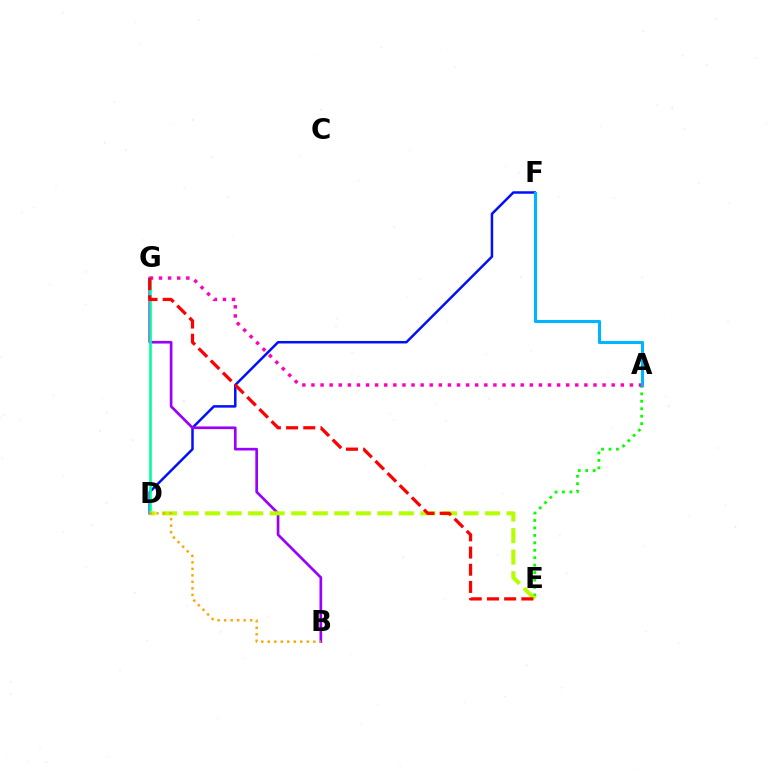{('D', 'F'): [{'color': '#0010ff', 'line_style': 'solid', 'thickness': 1.8}], ('A', 'E'): [{'color': '#08ff00', 'line_style': 'dotted', 'thickness': 2.02}], ('B', 'G'): [{'color': '#9b00ff', 'line_style': 'solid', 'thickness': 1.93}], ('D', 'G'): [{'color': '#00ff9d', 'line_style': 'solid', 'thickness': 1.9}], ('D', 'E'): [{'color': '#b3ff00', 'line_style': 'dashed', 'thickness': 2.93}], ('B', 'D'): [{'color': '#ffa500', 'line_style': 'dotted', 'thickness': 1.77}], ('A', 'G'): [{'color': '#ff00bd', 'line_style': 'dotted', 'thickness': 2.47}], ('A', 'F'): [{'color': '#00b5ff', 'line_style': 'solid', 'thickness': 2.21}], ('E', 'G'): [{'color': '#ff0000', 'line_style': 'dashed', 'thickness': 2.33}]}